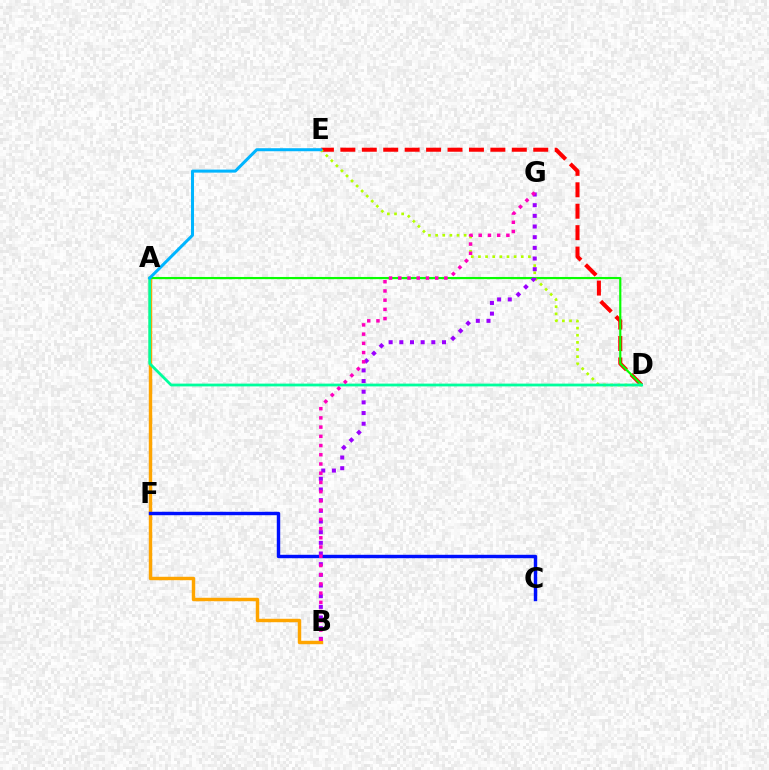{('A', 'B'): [{'color': '#ffa500', 'line_style': 'solid', 'thickness': 2.48}], ('C', 'F'): [{'color': '#0010ff', 'line_style': 'solid', 'thickness': 2.46}], ('D', 'E'): [{'color': '#ff0000', 'line_style': 'dashed', 'thickness': 2.91}, {'color': '#b3ff00', 'line_style': 'dotted', 'thickness': 1.94}], ('A', 'D'): [{'color': '#08ff00', 'line_style': 'solid', 'thickness': 1.57}, {'color': '#00ff9d', 'line_style': 'solid', 'thickness': 2.0}], ('A', 'E'): [{'color': '#00b5ff', 'line_style': 'solid', 'thickness': 2.18}], ('B', 'G'): [{'color': '#9b00ff', 'line_style': 'dotted', 'thickness': 2.9}, {'color': '#ff00bd', 'line_style': 'dotted', 'thickness': 2.51}]}